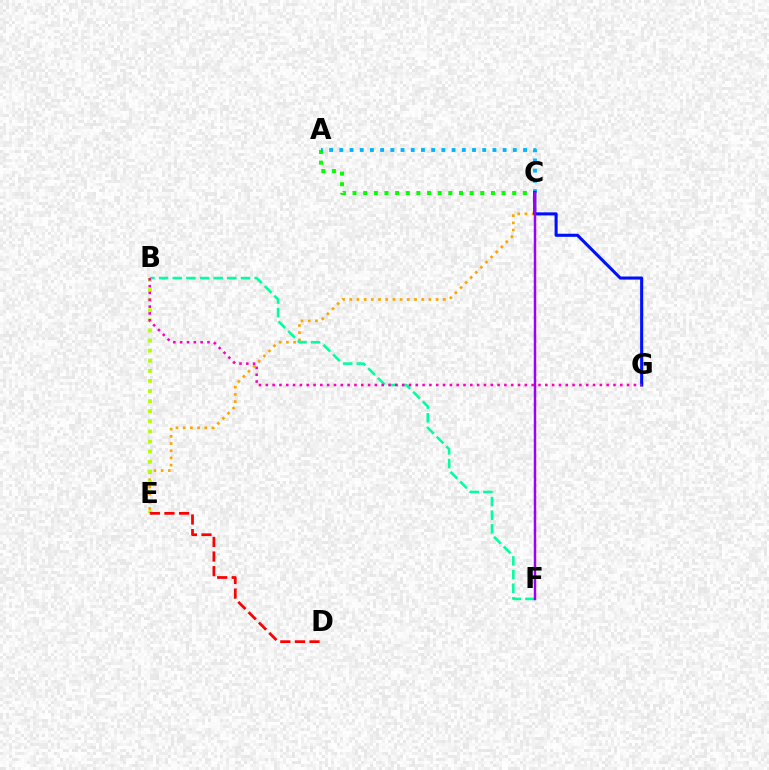{('C', 'E'): [{'color': '#ffa500', 'line_style': 'dotted', 'thickness': 1.96}], ('A', 'C'): [{'color': '#08ff00', 'line_style': 'dotted', 'thickness': 2.89}, {'color': '#00b5ff', 'line_style': 'dotted', 'thickness': 2.77}], ('B', 'E'): [{'color': '#b3ff00', 'line_style': 'dotted', 'thickness': 2.74}], ('B', 'F'): [{'color': '#00ff9d', 'line_style': 'dashed', 'thickness': 1.85}], ('C', 'G'): [{'color': '#0010ff', 'line_style': 'solid', 'thickness': 2.22}], ('C', 'F'): [{'color': '#9b00ff', 'line_style': 'solid', 'thickness': 1.76}], ('D', 'E'): [{'color': '#ff0000', 'line_style': 'dashed', 'thickness': 1.98}], ('B', 'G'): [{'color': '#ff00bd', 'line_style': 'dotted', 'thickness': 1.85}]}